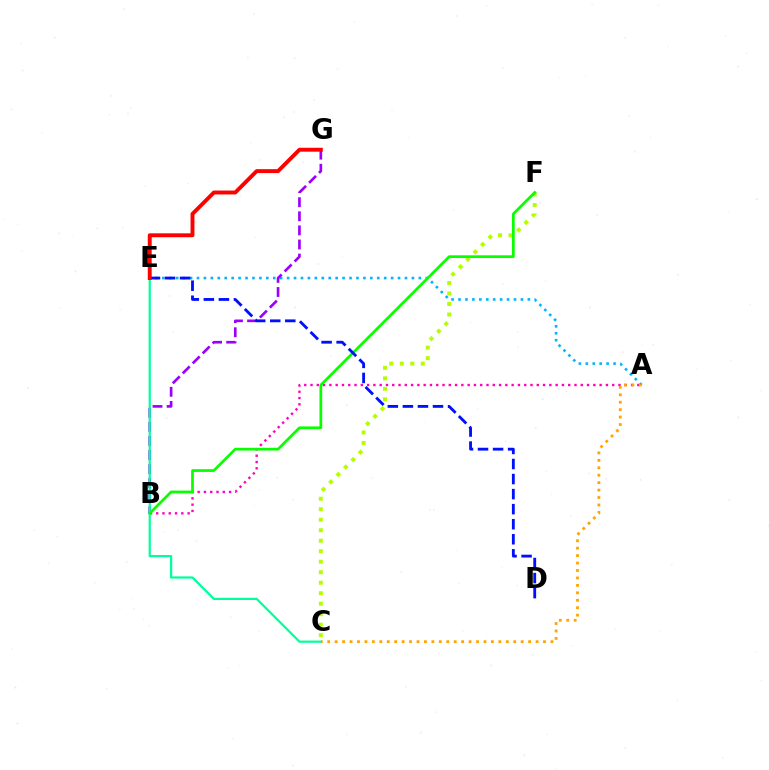{('A', 'E'): [{'color': '#00b5ff', 'line_style': 'dotted', 'thickness': 1.88}], ('A', 'B'): [{'color': '#ff00bd', 'line_style': 'dotted', 'thickness': 1.71}], ('C', 'F'): [{'color': '#b3ff00', 'line_style': 'dotted', 'thickness': 2.85}], ('A', 'C'): [{'color': '#ffa500', 'line_style': 'dotted', 'thickness': 2.02}], ('B', 'G'): [{'color': '#9b00ff', 'line_style': 'dashed', 'thickness': 1.92}], ('C', 'E'): [{'color': '#00ff9d', 'line_style': 'solid', 'thickness': 1.6}], ('B', 'F'): [{'color': '#08ff00', 'line_style': 'solid', 'thickness': 1.96}], ('D', 'E'): [{'color': '#0010ff', 'line_style': 'dashed', 'thickness': 2.04}], ('E', 'G'): [{'color': '#ff0000', 'line_style': 'solid', 'thickness': 2.82}]}